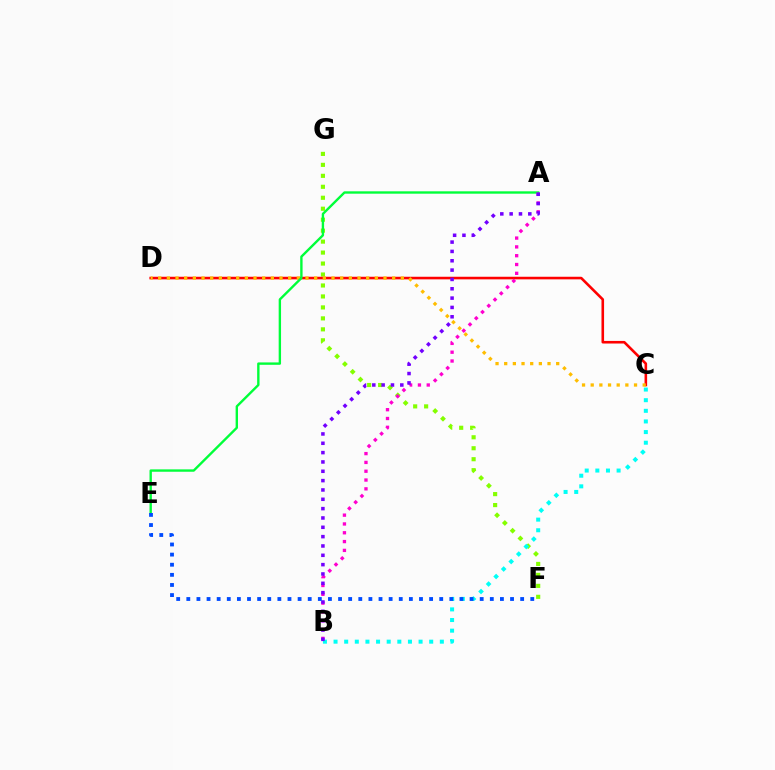{('F', 'G'): [{'color': '#84ff00', 'line_style': 'dotted', 'thickness': 2.98}], ('C', 'D'): [{'color': '#ff0000', 'line_style': 'solid', 'thickness': 1.87}, {'color': '#ffbd00', 'line_style': 'dotted', 'thickness': 2.35}], ('A', 'E'): [{'color': '#00ff39', 'line_style': 'solid', 'thickness': 1.71}], ('A', 'B'): [{'color': '#ff00cf', 'line_style': 'dotted', 'thickness': 2.39}, {'color': '#7200ff', 'line_style': 'dotted', 'thickness': 2.54}], ('B', 'C'): [{'color': '#00fff6', 'line_style': 'dotted', 'thickness': 2.89}], ('E', 'F'): [{'color': '#004bff', 'line_style': 'dotted', 'thickness': 2.75}]}